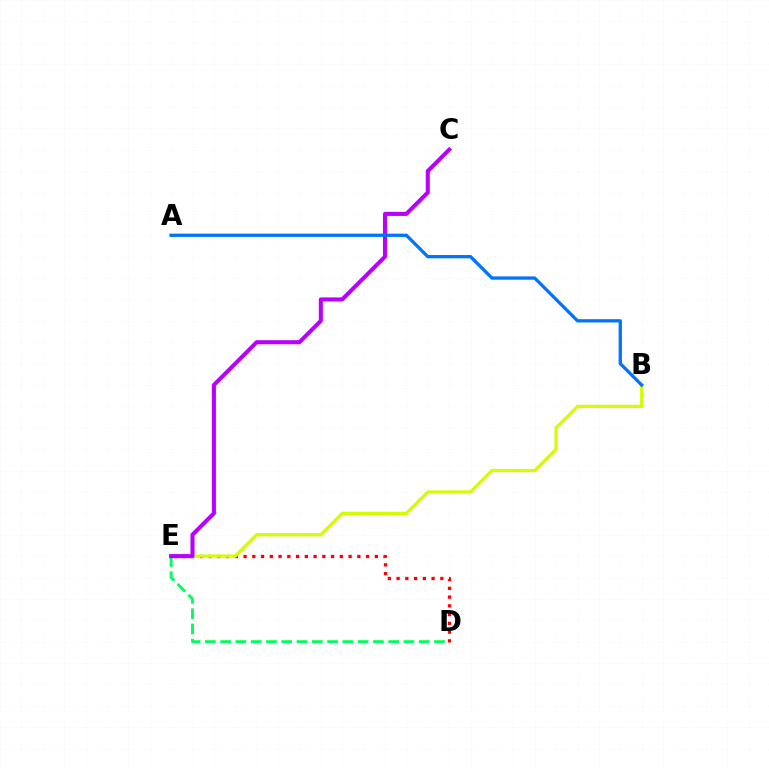{('D', 'E'): [{'color': '#00ff5c', 'line_style': 'dashed', 'thickness': 2.08}, {'color': '#ff0000', 'line_style': 'dotted', 'thickness': 2.38}], ('B', 'E'): [{'color': '#d1ff00', 'line_style': 'solid', 'thickness': 2.33}], ('C', 'E'): [{'color': '#b900ff', 'line_style': 'solid', 'thickness': 2.93}], ('A', 'B'): [{'color': '#0074ff', 'line_style': 'solid', 'thickness': 2.37}]}